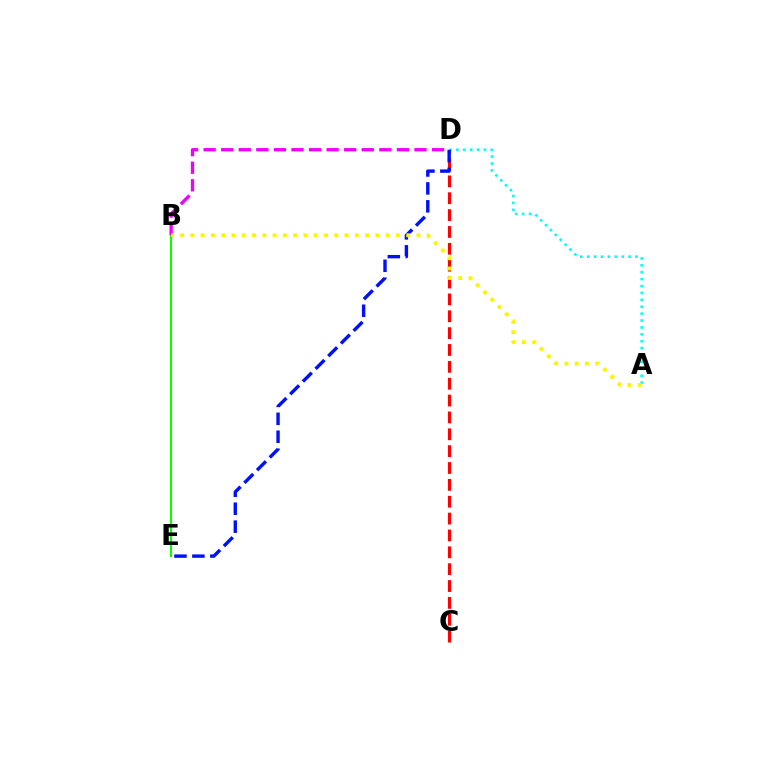{('A', 'D'): [{'color': '#00fff6', 'line_style': 'dotted', 'thickness': 1.88}], ('C', 'D'): [{'color': '#ff0000', 'line_style': 'dashed', 'thickness': 2.29}], ('B', 'E'): [{'color': '#08ff00', 'line_style': 'solid', 'thickness': 1.51}], ('B', 'D'): [{'color': '#ee00ff', 'line_style': 'dashed', 'thickness': 2.39}], ('D', 'E'): [{'color': '#0010ff', 'line_style': 'dashed', 'thickness': 2.44}], ('A', 'B'): [{'color': '#fcf500', 'line_style': 'dotted', 'thickness': 2.79}]}